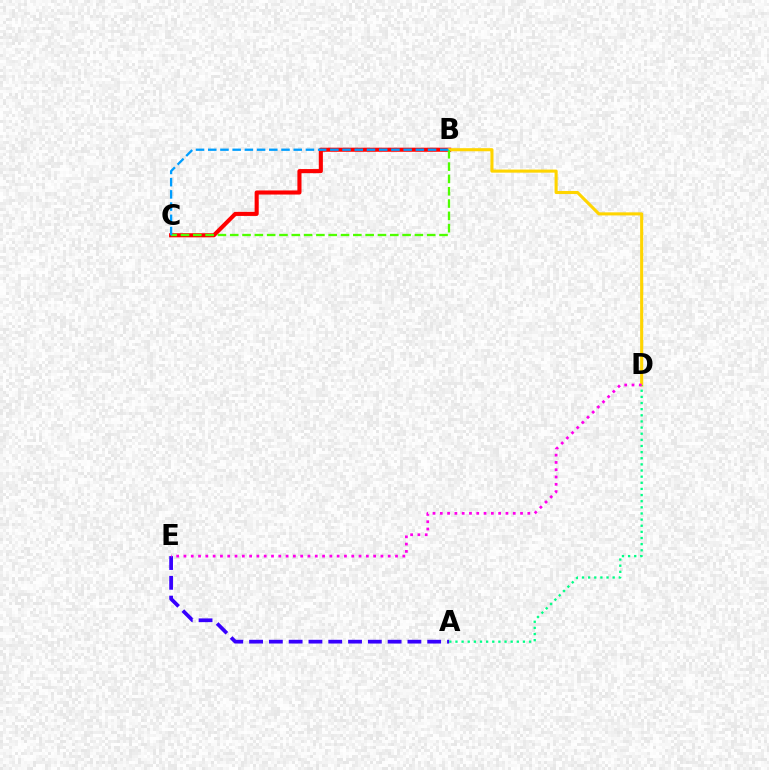{('B', 'C'): [{'color': '#ff0000', 'line_style': 'solid', 'thickness': 2.95}, {'color': '#4fff00', 'line_style': 'dashed', 'thickness': 1.67}, {'color': '#009eff', 'line_style': 'dashed', 'thickness': 1.66}], ('A', 'E'): [{'color': '#3700ff', 'line_style': 'dashed', 'thickness': 2.69}], ('B', 'D'): [{'color': '#ffd500', 'line_style': 'solid', 'thickness': 2.22}], ('A', 'D'): [{'color': '#00ff86', 'line_style': 'dotted', 'thickness': 1.67}], ('D', 'E'): [{'color': '#ff00ed', 'line_style': 'dotted', 'thickness': 1.98}]}